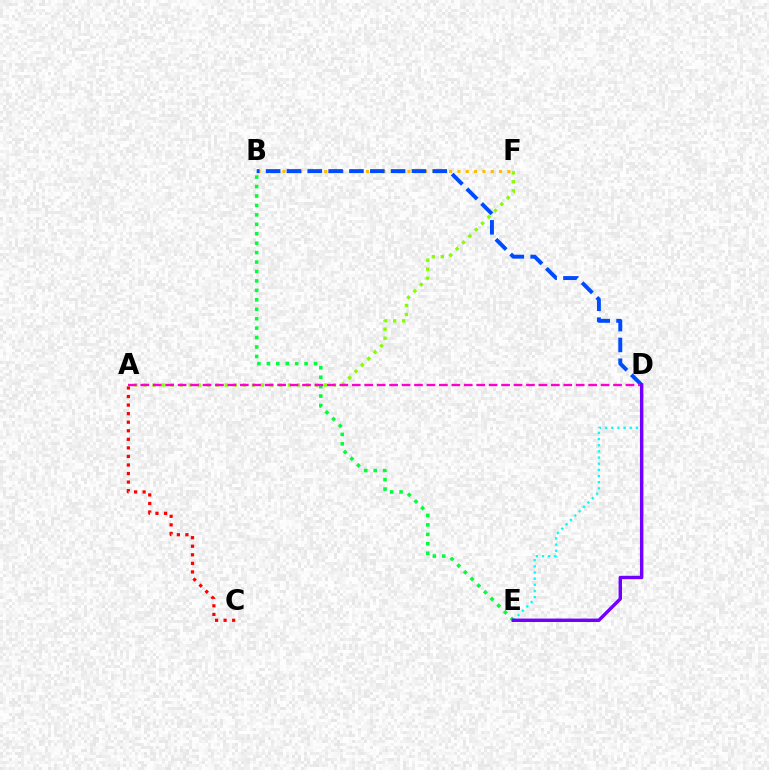{('B', 'F'): [{'color': '#ffbd00', 'line_style': 'dotted', 'thickness': 2.26}], ('A', 'C'): [{'color': '#ff0000', 'line_style': 'dotted', 'thickness': 2.32}], ('B', 'E'): [{'color': '#00ff39', 'line_style': 'dotted', 'thickness': 2.56}], ('B', 'D'): [{'color': '#004bff', 'line_style': 'dashed', 'thickness': 2.83}], ('A', 'F'): [{'color': '#84ff00', 'line_style': 'dotted', 'thickness': 2.45}], ('A', 'D'): [{'color': '#ff00cf', 'line_style': 'dashed', 'thickness': 1.69}], ('D', 'E'): [{'color': '#00fff6', 'line_style': 'dotted', 'thickness': 1.67}, {'color': '#7200ff', 'line_style': 'solid', 'thickness': 2.47}]}